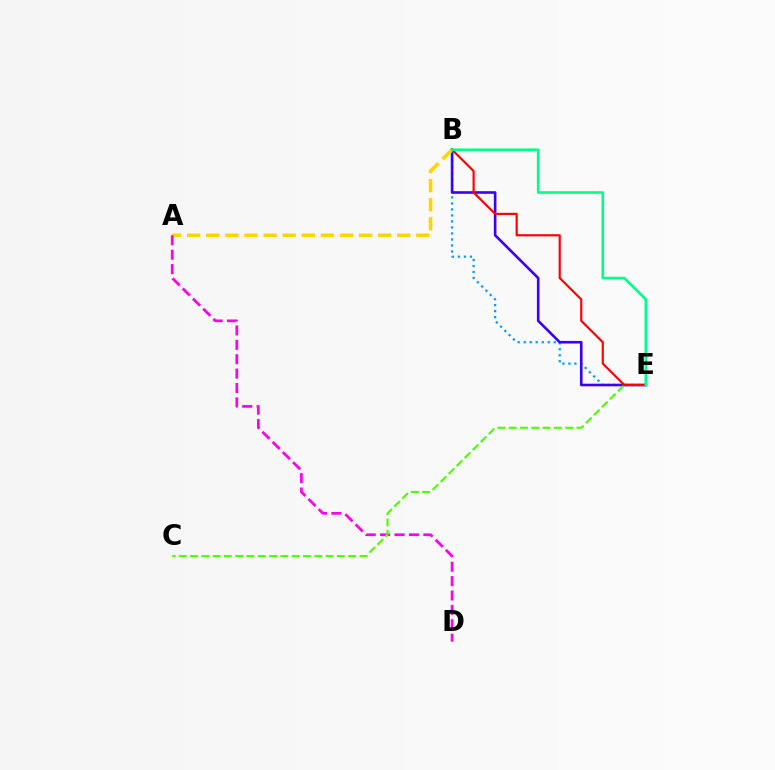{('B', 'E'): [{'color': '#009eff', 'line_style': 'dotted', 'thickness': 1.63}, {'color': '#3700ff', 'line_style': 'solid', 'thickness': 1.87}, {'color': '#ff0000', 'line_style': 'solid', 'thickness': 1.55}, {'color': '#00ff86', 'line_style': 'solid', 'thickness': 1.89}], ('A', 'B'): [{'color': '#ffd500', 'line_style': 'dashed', 'thickness': 2.6}], ('A', 'D'): [{'color': '#ff00ed', 'line_style': 'dashed', 'thickness': 1.96}], ('C', 'E'): [{'color': '#4fff00', 'line_style': 'dashed', 'thickness': 1.54}]}